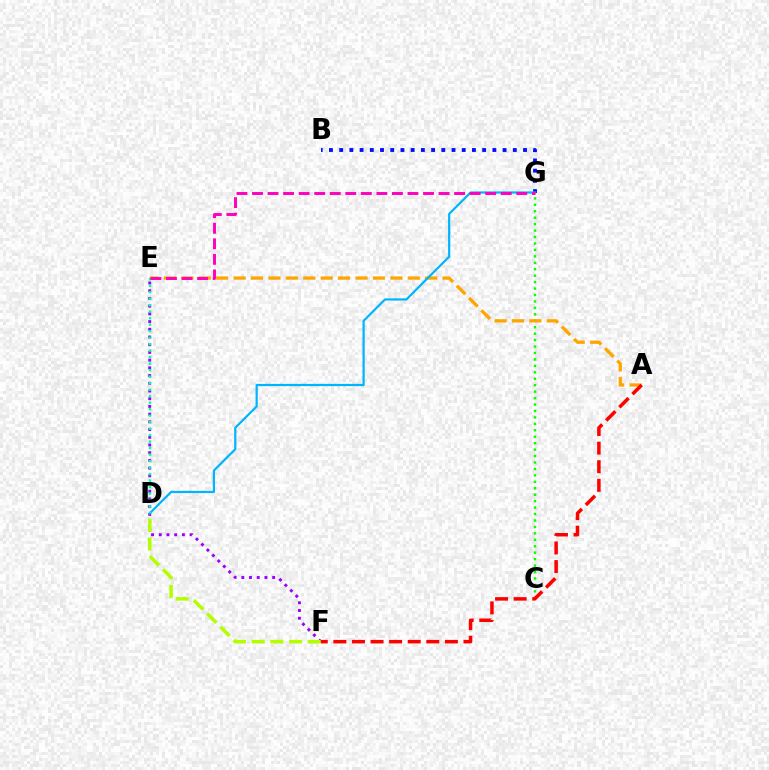{('B', 'G'): [{'color': '#0010ff', 'line_style': 'dotted', 'thickness': 2.78}], ('E', 'F'): [{'color': '#9b00ff', 'line_style': 'dotted', 'thickness': 2.1}], ('C', 'G'): [{'color': '#08ff00', 'line_style': 'dotted', 'thickness': 1.75}], ('A', 'E'): [{'color': '#ffa500', 'line_style': 'dashed', 'thickness': 2.37}], ('D', 'G'): [{'color': '#00b5ff', 'line_style': 'solid', 'thickness': 1.6}], ('D', 'E'): [{'color': '#00ff9d', 'line_style': 'dotted', 'thickness': 1.76}], ('D', 'F'): [{'color': '#b3ff00', 'line_style': 'dashed', 'thickness': 2.54}], ('A', 'F'): [{'color': '#ff0000', 'line_style': 'dashed', 'thickness': 2.53}], ('E', 'G'): [{'color': '#ff00bd', 'line_style': 'dashed', 'thickness': 2.11}]}